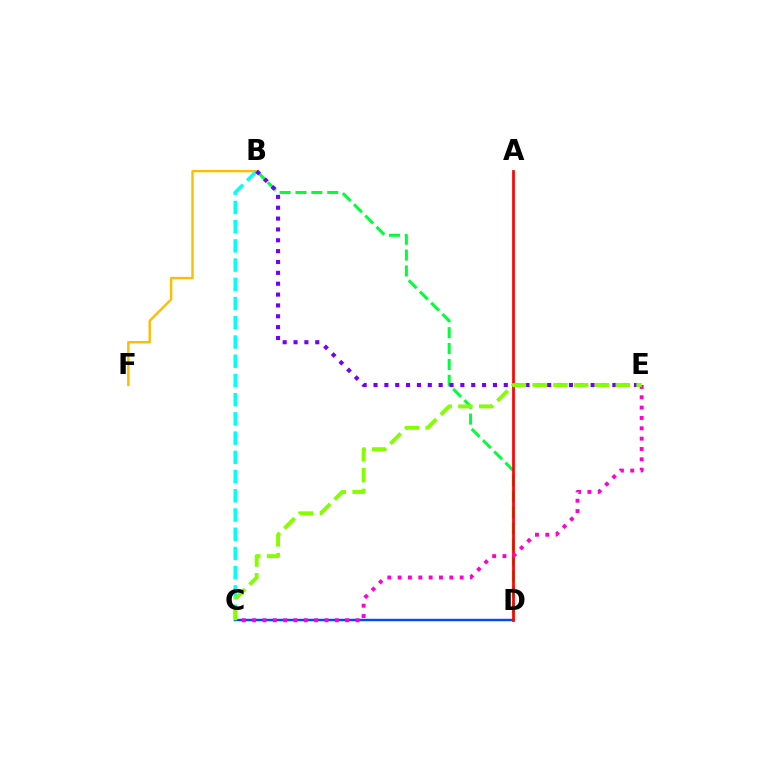{('B', 'F'): [{'color': '#ffbd00', 'line_style': 'solid', 'thickness': 1.74}], ('C', 'D'): [{'color': '#004bff', 'line_style': 'solid', 'thickness': 1.75}], ('B', 'D'): [{'color': '#00ff39', 'line_style': 'dashed', 'thickness': 2.16}], ('B', 'C'): [{'color': '#00fff6', 'line_style': 'dashed', 'thickness': 2.61}], ('B', 'E'): [{'color': '#7200ff', 'line_style': 'dotted', 'thickness': 2.95}], ('A', 'D'): [{'color': '#ff0000', 'line_style': 'solid', 'thickness': 1.95}], ('C', 'E'): [{'color': '#ff00cf', 'line_style': 'dotted', 'thickness': 2.81}, {'color': '#84ff00', 'line_style': 'dashed', 'thickness': 2.82}]}